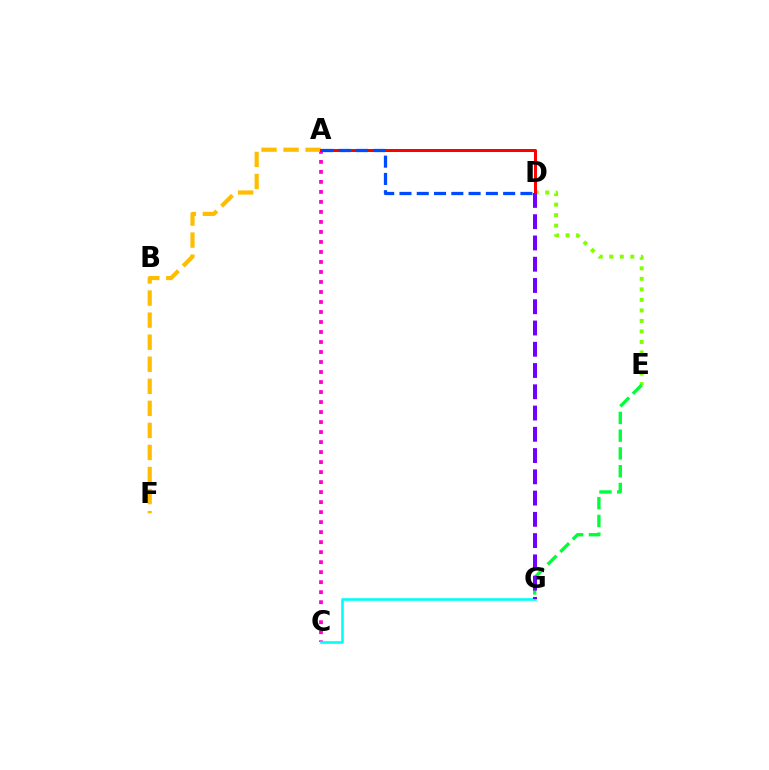{('D', 'E'): [{'color': '#84ff00', 'line_style': 'dotted', 'thickness': 2.86}], ('A', 'C'): [{'color': '#ff00cf', 'line_style': 'dotted', 'thickness': 2.72}], ('A', 'F'): [{'color': '#ffbd00', 'line_style': 'dashed', 'thickness': 3.0}], ('C', 'G'): [{'color': '#00fff6', 'line_style': 'solid', 'thickness': 1.88}], ('A', 'D'): [{'color': '#ff0000', 'line_style': 'solid', 'thickness': 2.16}, {'color': '#004bff', 'line_style': 'dashed', 'thickness': 2.35}], ('E', 'G'): [{'color': '#00ff39', 'line_style': 'dashed', 'thickness': 2.41}], ('D', 'G'): [{'color': '#7200ff', 'line_style': 'dashed', 'thickness': 2.89}]}